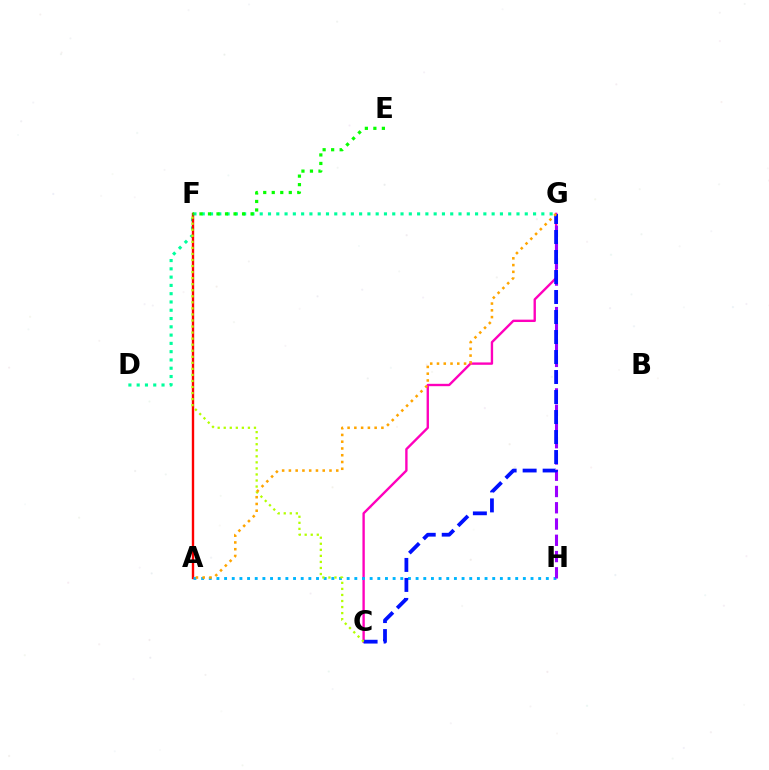{('D', 'G'): [{'color': '#00ff9d', 'line_style': 'dotted', 'thickness': 2.25}], ('C', 'G'): [{'color': '#ff00bd', 'line_style': 'solid', 'thickness': 1.71}, {'color': '#0010ff', 'line_style': 'dashed', 'thickness': 2.72}], ('A', 'F'): [{'color': '#ff0000', 'line_style': 'solid', 'thickness': 1.71}], ('A', 'H'): [{'color': '#00b5ff', 'line_style': 'dotted', 'thickness': 2.08}], ('E', 'F'): [{'color': '#08ff00', 'line_style': 'dotted', 'thickness': 2.31}], ('G', 'H'): [{'color': '#9b00ff', 'line_style': 'dashed', 'thickness': 2.21}], ('C', 'F'): [{'color': '#b3ff00', 'line_style': 'dotted', 'thickness': 1.64}], ('A', 'G'): [{'color': '#ffa500', 'line_style': 'dotted', 'thickness': 1.84}]}